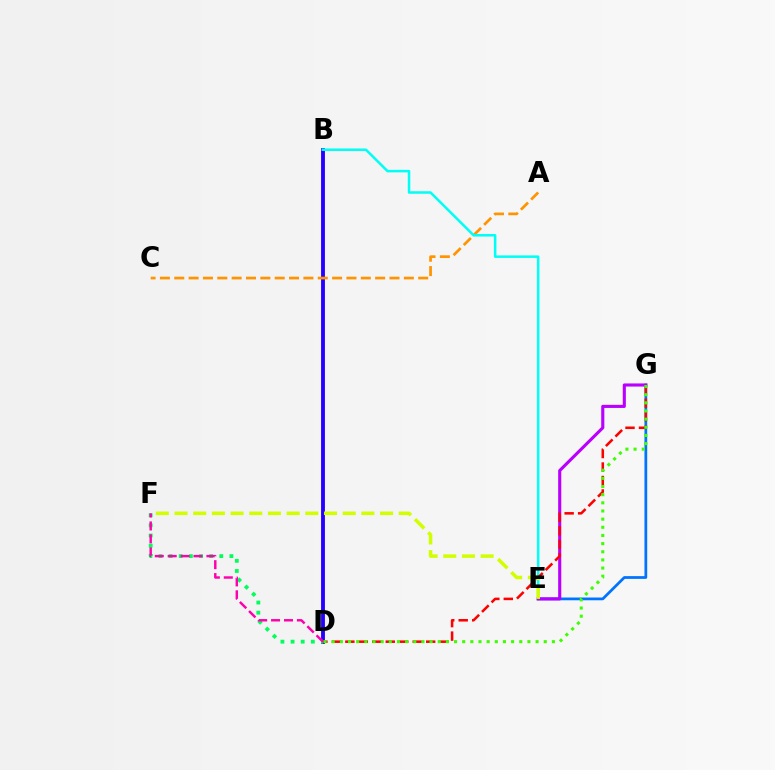{('B', 'D'): [{'color': '#2500ff', 'line_style': 'solid', 'thickness': 2.76}], ('E', 'G'): [{'color': '#0074ff', 'line_style': 'solid', 'thickness': 1.99}, {'color': '#b900ff', 'line_style': 'solid', 'thickness': 2.24}], ('D', 'F'): [{'color': '#00ff5c', 'line_style': 'dotted', 'thickness': 2.75}, {'color': '#ff00ac', 'line_style': 'dashed', 'thickness': 1.75}], ('A', 'C'): [{'color': '#ff9400', 'line_style': 'dashed', 'thickness': 1.95}], ('B', 'E'): [{'color': '#00fff6', 'line_style': 'solid', 'thickness': 1.82}], ('D', 'G'): [{'color': '#ff0000', 'line_style': 'dashed', 'thickness': 1.83}, {'color': '#3dff00', 'line_style': 'dotted', 'thickness': 2.22}], ('E', 'F'): [{'color': '#d1ff00', 'line_style': 'dashed', 'thickness': 2.54}]}